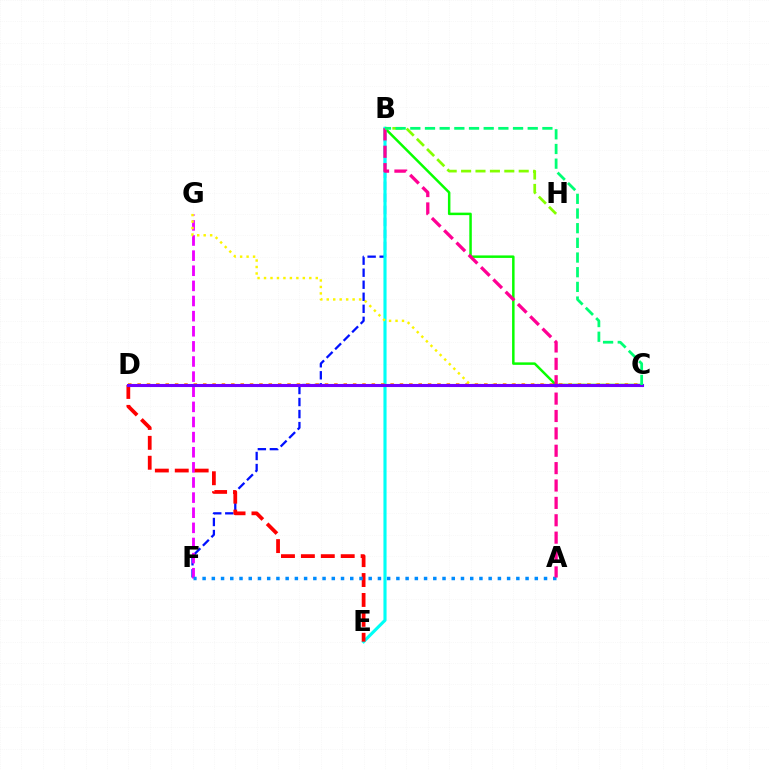{('B', 'F'): [{'color': '#0010ff', 'line_style': 'dashed', 'thickness': 1.63}], ('B', 'C'): [{'color': '#08ff00', 'line_style': 'solid', 'thickness': 1.79}, {'color': '#00ff74', 'line_style': 'dashed', 'thickness': 1.99}], ('F', 'G'): [{'color': '#ee00ff', 'line_style': 'dashed', 'thickness': 2.05}], ('B', 'E'): [{'color': '#00fff6', 'line_style': 'solid', 'thickness': 2.25}], ('D', 'E'): [{'color': '#ff0000', 'line_style': 'dashed', 'thickness': 2.71}], ('C', 'D'): [{'color': '#ff7c00', 'line_style': 'dotted', 'thickness': 2.55}, {'color': '#7200ff', 'line_style': 'solid', 'thickness': 2.22}], ('C', 'G'): [{'color': '#fcf500', 'line_style': 'dotted', 'thickness': 1.76}], ('A', 'F'): [{'color': '#008cff', 'line_style': 'dotted', 'thickness': 2.51}], ('A', 'B'): [{'color': '#ff0094', 'line_style': 'dashed', 'thickness': 2.36}], ('B', 'H'): [{'color': '#84ff00', 'line_style': 'dashed', 'thickness': 1.96}]}